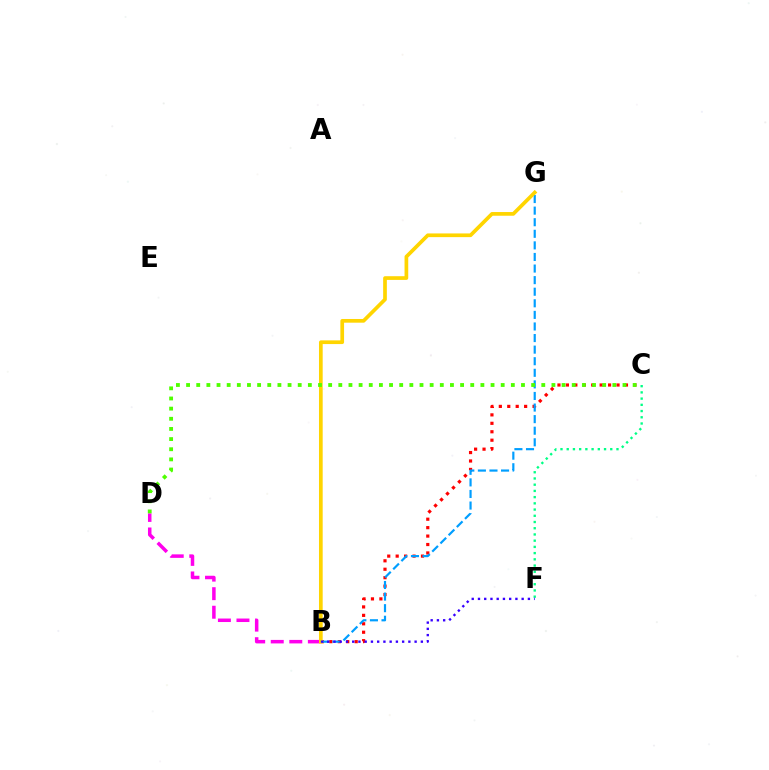{('B', 'C'): [{'color': '#ff0000', 'line_style': 'dotted', 'thickness': 2.29}], ('B', 'D'): [{'color': '#ff00ed', 'line_style': 'dashed', 'thickness': 2.52}], ('C', 'F'): [{'color': '#00ff86', 'line_style': 'dotted', 'thickness': 1.69}], ('B', 'G'): [{'color': '#009eff', 'line_style': 'dashed', 'thickness': 1.57}, {'color': '#ffd500', 'line_style': 'solid', 'thickness': 2.66}], ('B', 'F'): [{'color': '#3700ff', 'line_style': 'dotted', 'thickness': 1.7}], ('C', 'D'): [{'color': '#4fff00', 'line_style': 'dotted', 'thickness': 2.76}]}